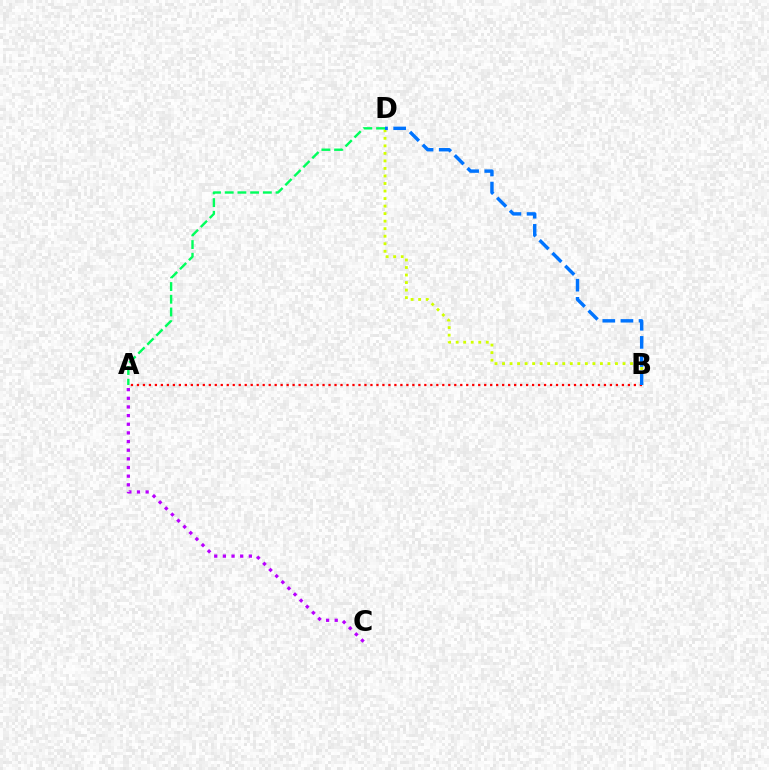{('A', 'B'): [{'color': '#ff0000', 'line_style': 'dotted', 'thickness': 1.63}], ('B', 'D'): [{'color': '#d1ff00', 'line_style': 'dotted', 'thickness': 2.05}, {'color': '#0074ff', 'line_style': 'dashed', 'thickness': 2.46}], ('A', 'D'): [{'color': '#00ff5c', 'line_style': 'dashed', 'thickness': 1.73}], ('A', 'C'): [{'color': '#b900ff', 'line_style': 'dotted', 'thickness': 2.35}]}